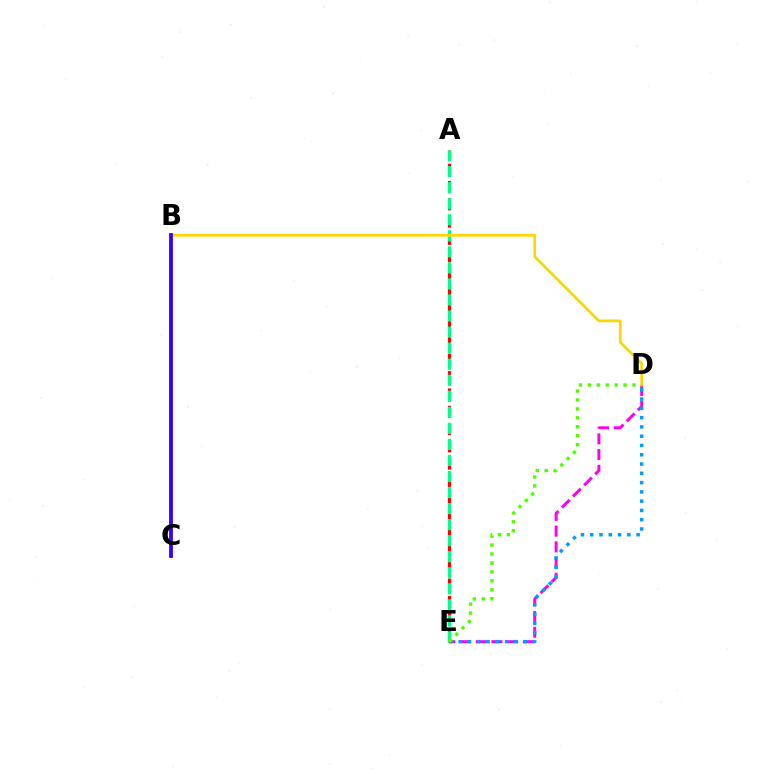{('D', 'E'): [{'color': '#ff00ed', 'line_style': 'dashed', 'thickness': 2.14}, {'color': '#009eff', 'line_style': 'dotted', 'thickness': 2.52}, {'color': '#4fff00', 'line_style': 'dotted', 'thickness': 2.43}], ('A', 'E'): [{'color': '#ff0000', 'line_style': 'dashed', 'thickness': 2.35}, {'color': '#00ff86', 'line_style': 'dashed', 'thickness': 2.18}], ('B', 'D'): [{'color': '#ffd500', 'line_style': 'solid', 'thickness': 1.96}], ('B', 'C'): [{'color': '#3700ff', 'line_style': 'solid', 'thickness': 2.74}]}